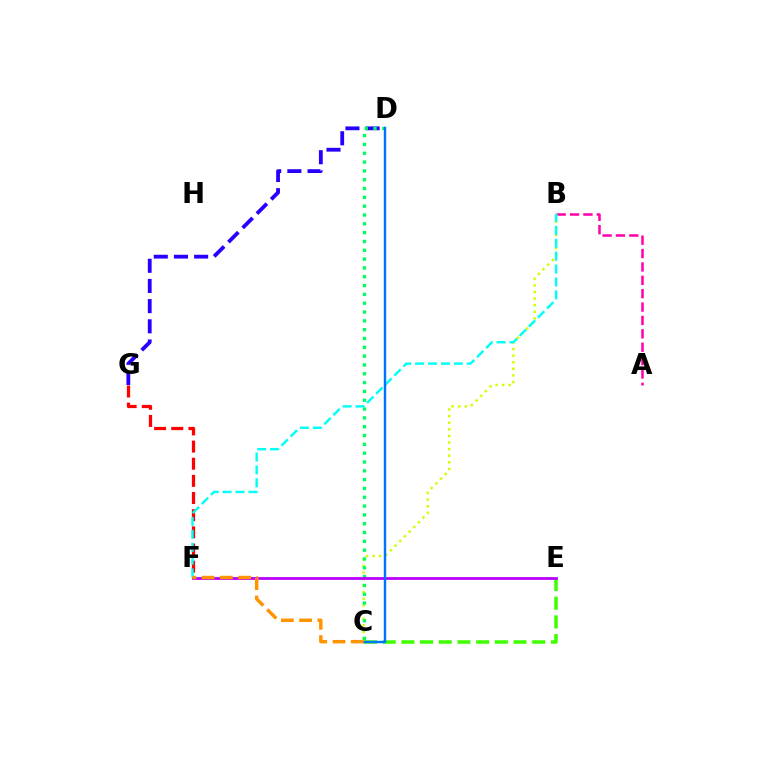{('F', 'G'): [{'color': '#ff0000', 'line_style': 'dashed', 'thickness': 2.33}], ('A', 'B'): [{'color': '#ff00ac', 'line_style': 'dashed', 'thickness': 1.82}], ('D', 'G'): [{'color': '#2500ff', 'line_style': 'dashed', 'thickness': 2.74}], ('C', 'E'): [{'color': '#3dff00', 'line_style': 'dashed', 'thickness': 2.54}], ('B', 'C'): [{'color': '#d1ff00', 'line_style': 'dotted', 'thickness': 1.79}], ('C', 'D'): [{'color': '#00ff5c', 'line_style': 'dotted', 'thickness': 2.4}, {'color': '#0074ff', 'line_style': 'solid', 'thickness': 1.75}], ('E', 'F'): [{'color': '#b900ff', 'line_style': 'solid', 'thickness': 2.0}], ('B', 'F'): [{'color': '#00fff6', 'line_style': 'dashed', 'thickness': 1.75}], ('C', 'F'): [{'color': '#ff9400', 'line_style': 'dashed', 'thickness': 2.48}]}